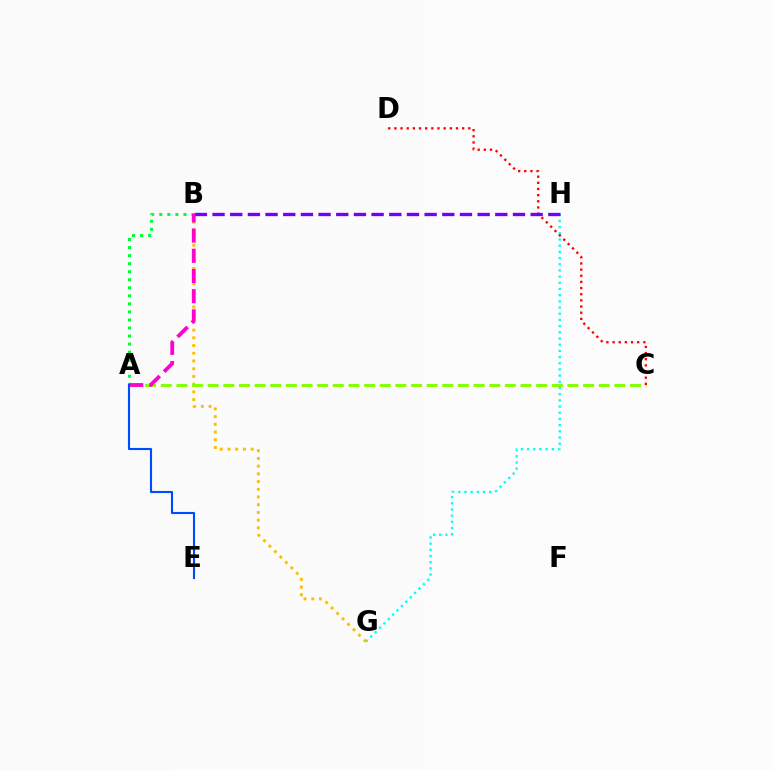{('A', 'B'): [{'color': '#00ff39', 'line_style': 'dotted', 'thickness': 2.19}, {'color': '#ff00cf', 'line_style': 'dashed', 'thickness': 2.74}], ('G', 'H'): [{'color': '#00fff6', 'line_style': 'dotted', 'thickness': 1.68}], ('B', 'G'): [{'color': '#ffbd00', 'line_style': 'dotted', 'thickness': 2.1}], ('A', 'C'): [{'color': '#84ff00', 'line_style': 'dashed', 'thickness': 2.12}], ('C', 'D'): [{'color': '#ff0000', 'line_style': 'dotted', 'thickness': 1.67}], ('B', 'H'): [{'color': '#7200ff', 'line_style': 'dashed', 'thickness': 2.4}], ('A', 'E'): [{'color': '#004bff', 'line_style': 'solid', 'thickness': 1.52}]}